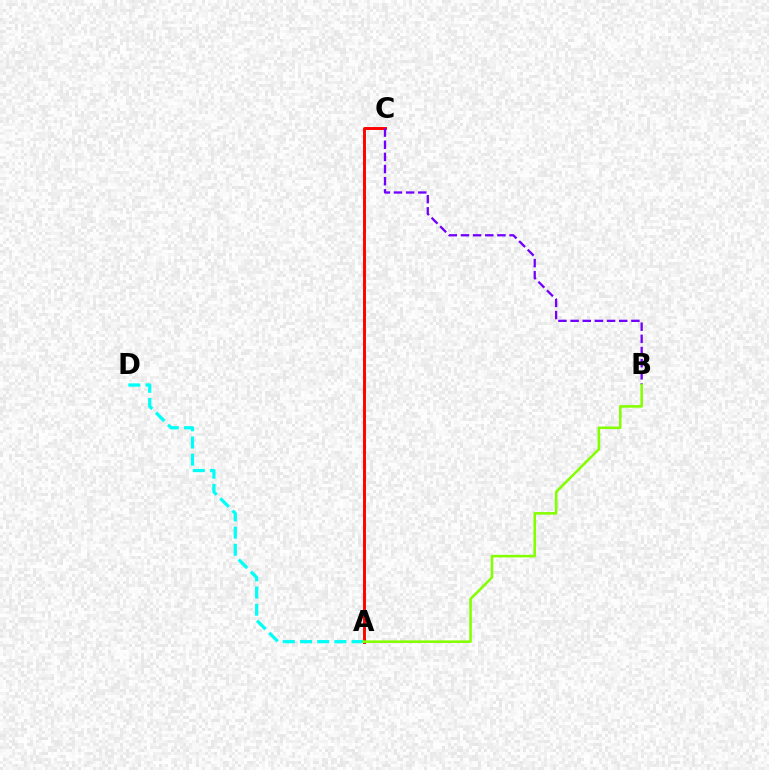{('A', 'C'): [{'color': '#ff0000', 'line_style': 'solid', 'thickness': 2.11}], ('B', 'C'): [{'color': '#7200ff', 'line_style': 'dashed', 'thickness': 1.65}], ('A', 'D'): [{'color': '#00fff6', 'line_style': 'dashed', 'thickness': 2.34}], ('A', 'B'): [{'color': '#84ff00', 'line_style': 'solid', 'thickness': 1.84}]}